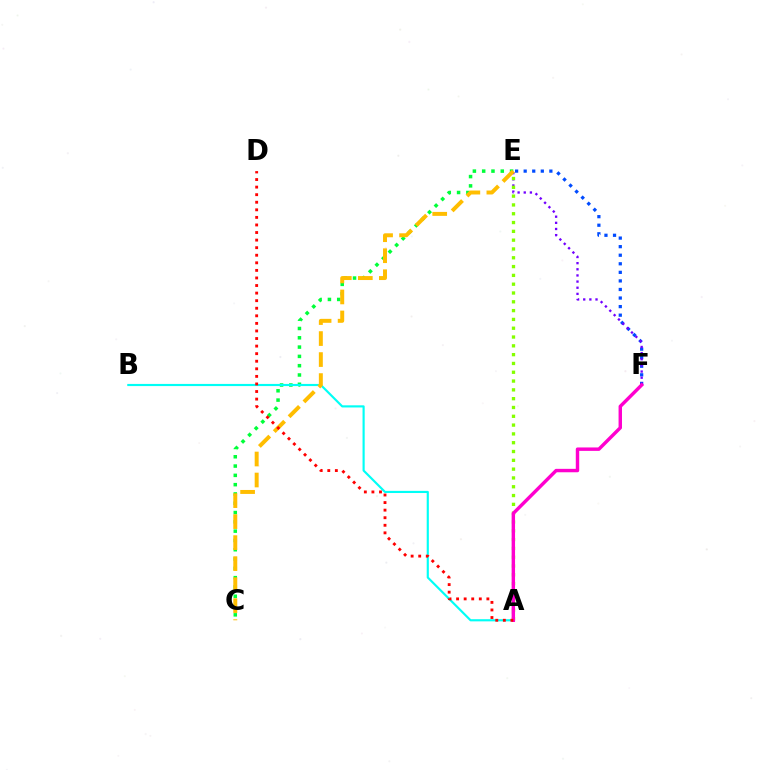{('C', 'E'): [{'color': '#00ff39', 'line_style': 'dotted', 'thickness': 2.53}, {'color': '#ffbd00', 'line_style': 'dashed', 'thickness': 2.85}], ('E', 'F'): [{'color': '#004bff', 'line_style': 'dotted', 'thickness': 2.33}, {'color': '#7200ff', 'line_style': 'dotted', 'thickness': 1.67}], ('A', 'E'): [{'color': '#84ff00', 'line_style': 'dotted', 'thickness': 2.39}], ('A', 'B'): [{'color': '#00fff6', 'line_style': 'solid', 'thickness': 1.55}], ('A', 'F'): [{'color': '#ff00cf', 'line_style': 'solid', 'thickness': 2.47}], ('A', 'D'): [{'color': '#ff0000', 'line_style': 'dotted', 'thickness': 2.06}]}